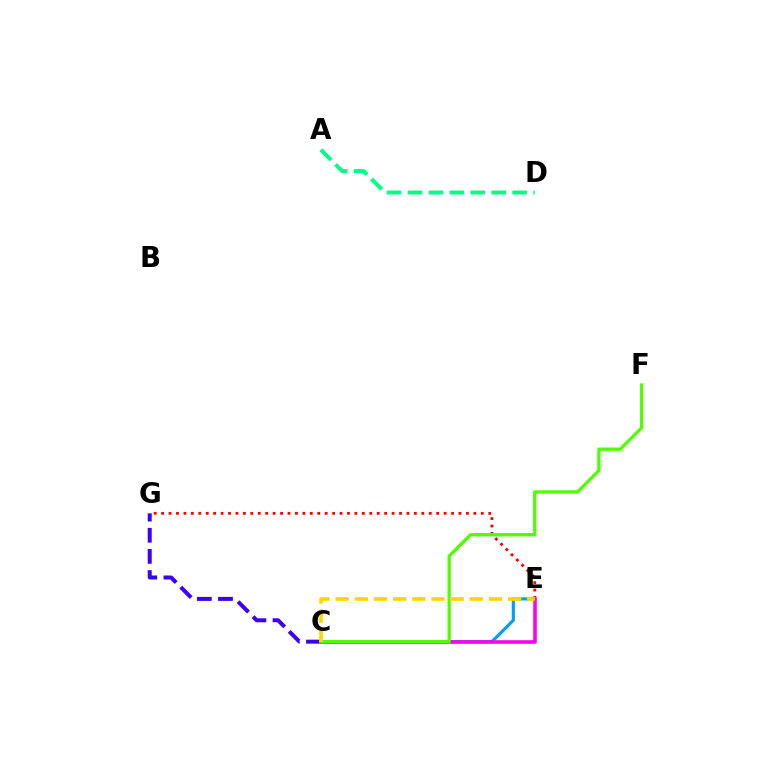{('E', 'G'): [{'color': '#ff0000', 'line_style': 'dotted', 'thickness': 2.02}], ('C', 'G'): [{'color': '#3700ff', 'line_style': 'dashed', 'thickness': 2.87}], ('C', 'E'): [{'color': '#009eff', 'line_style': 'solid', 'thickness': 2.26}, {'color': '#ff00ed', 'line_style': 'solid', 'thickness': 2.57}, {'color': '#ffd500', 'line_style': 'dashed', 'thickness': 2.6}], ('C', 'F'): [{'color': '#4fff00', 'line_style': 'solid', 'thickness': 2.36}], ('A', 'D'): [{'color': '#00ff86', 'line_style': 'dashed', 'thickness': 2.84}]}